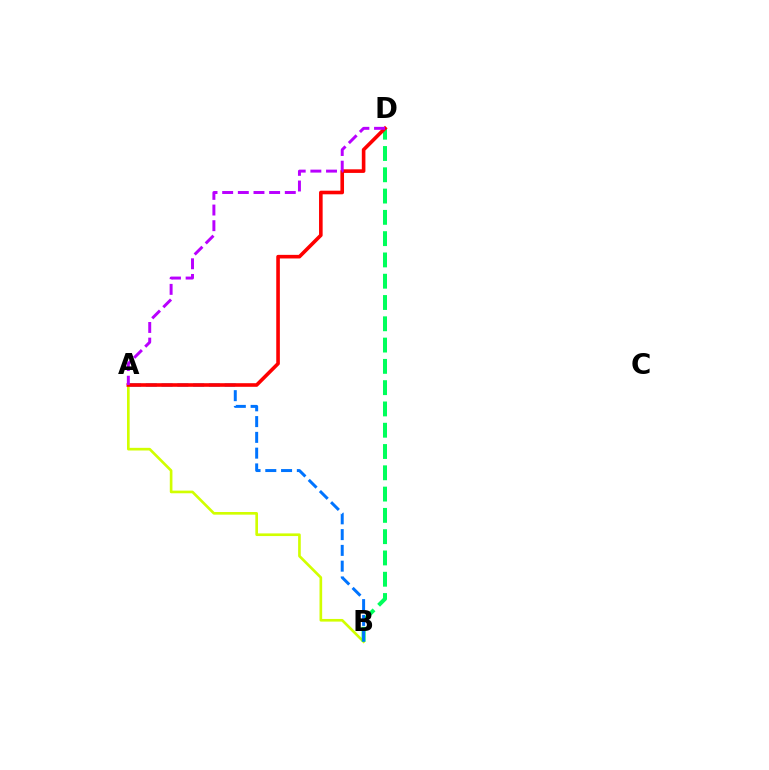{('A', 'B'): [{'color': '#d1ff00', 'line_style': 'solid', 'thickness': 1.91}, {'color': '#0074ff', 'line_style': 'dashed', 'thickness': 2.14}], ('B', 'D'): [{'color': '#00ff5c', 'line_style': 'dashed', 'thickness': 2.89}], ('A', 'D'): [{'color': '#ff0000', 'line_style': 'solid', 'thickness': 2.6}, {'color': '#b900ff', 'line_style': 'dashed', 'thickness': 2.13}]}